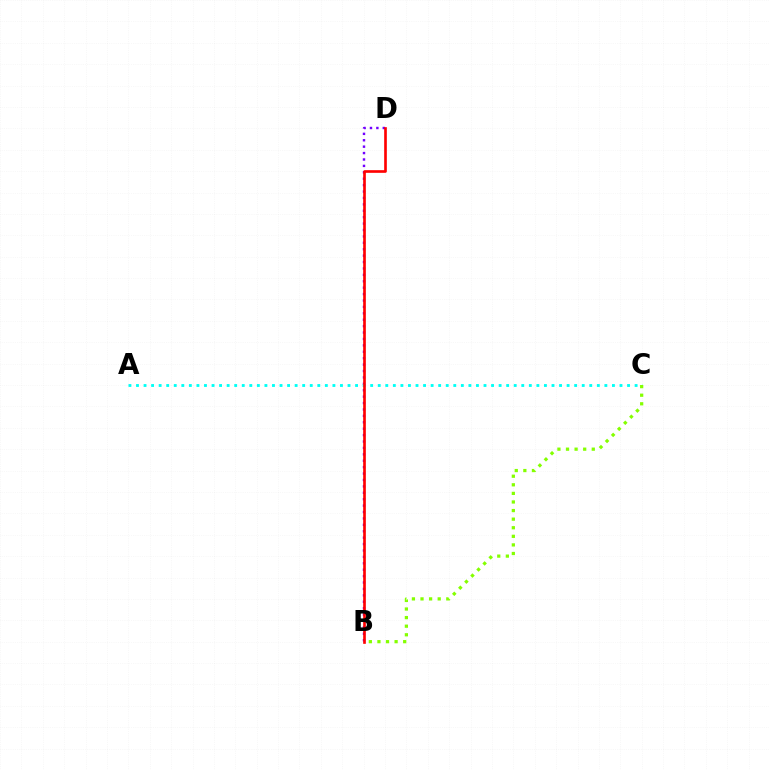{('B', 'D'): [{'color': '#7200ff', 'line_style': 'dotted', 'thickness': 1.74}, {'color': '#ff0000', 'line_style': 'solid', 'thickness': 1.91}], ('A', 'C'): [{'color': '#00fff6', 'line_style': 'dotted', 'thickness': 2.05}], ('B', 'C'): [{'color': '#84ff00', 'line_style': 'dotted', 'thickness': 2.33}]}